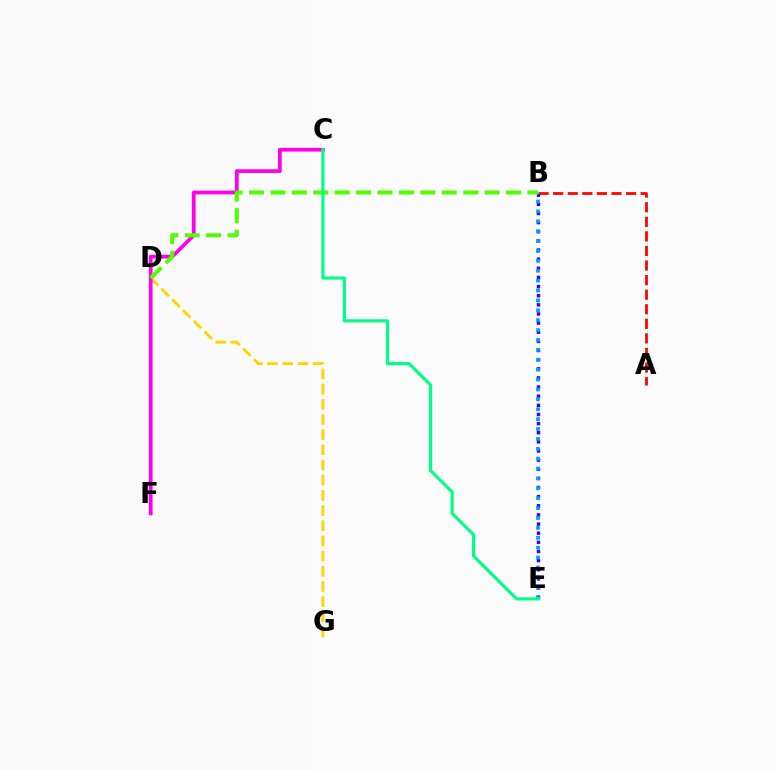{('A', 'B'): [{'color': '#ff0000', 'line_style': 'dashed', 'thickness': 1.98}], ('D', 'G'): [{'color': '#ffd500', 'line_style': 'dashed', 'thickness': 2.06}], ('B', 'E'): [{'color': '#3700ff', 'line_style': 'dotted', 'thickness': 2.48}, {'color': '#009eff', 'line_style': 'dotted', 'thickness': 2.69}], ('C', 'F'): [{'color': '#ff00ed', 'line_style': 'solid', 'thickness': 2.7}], ('B', 'D'): [{'color': '#4fff00', 'line_style': 'dashed', 'thickness': 2.91}], ('C', 'E'): [{'color': '#00ff86', 'line_style': 'solid', 'thickness': 2.26}]}